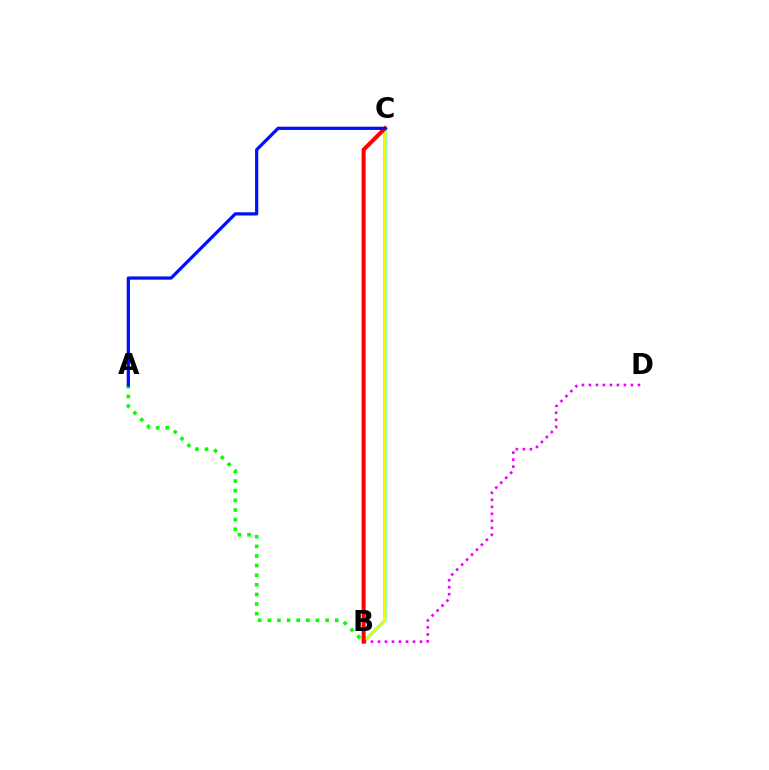{('B', 'C'): [{'color': '#00fff6', 'line_style': 'solid', 'thickness': 2.2}, {'color': '#fcf500', 'line_style': 'solid', 'thickness': 1.9}, {'color': '#ff0000', 'line_style': 'solid', 'thickness': 2.9}], ('B', 'D'): [{'color': '#ee00ff', 'line_style': 'dotted', 'thickness': 1.9}], ('A', 'B'): [{'color': '#08ff00', 'line_style': 'dotted', 'thickness': 2.62}], ('A', 'C'): [{'color': '#0010ff', 'line_style': 'solid', 'thickness': 2.32}]}